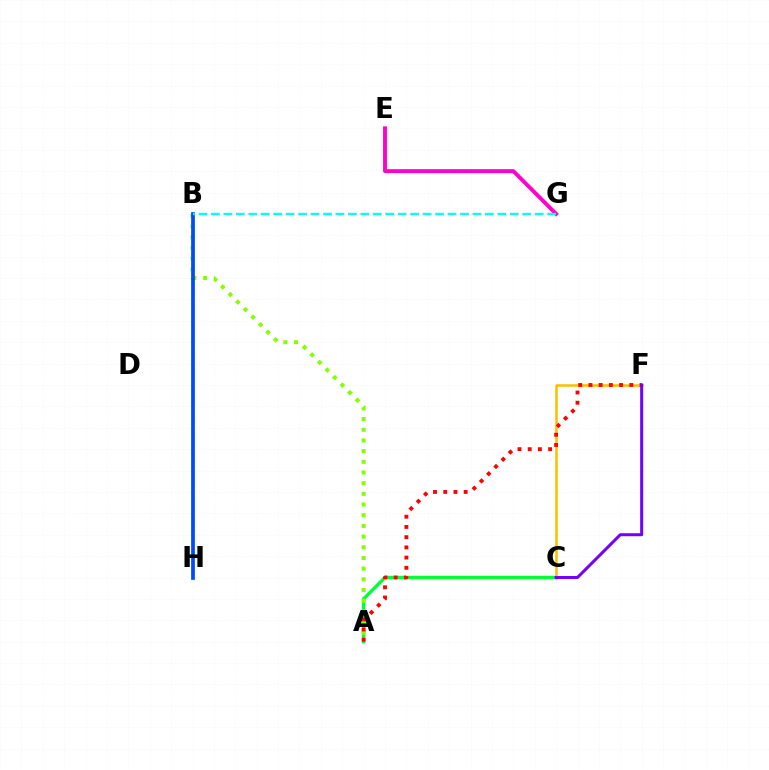{('E', 'G'): [{'color': '#ff00cf', 'line_style': 'solid', 'thickness': 2.8}], ('A', 'C'): [{'color': '#00ff39', 'line_style': 'solid', 'thickness': 2.46}], ('C', 'F'): [{'color': '#ffbd00', 'line_style': 'solid', 'thickness': 1.83}, {'color': '#7200ff', 'line_style': 'solid', 'thickness': 2.16}], ('A', 'B'): [{'color': '#84ff00', 'line_style': 'dotted', 'thickness': 2.9}], ('B', 'H'): [{'color': '#004bff', 'line_style': 'solid', 'thickness': 2.68}], ('A', 'F'): [{'color': '#ff0000', 'line_style': 'dotted', 'thickness': 2.78}], ('B', 'G'): [{'color': '#00fff6', 'line_style': 'dashed', 'thickness': 1.69}]}